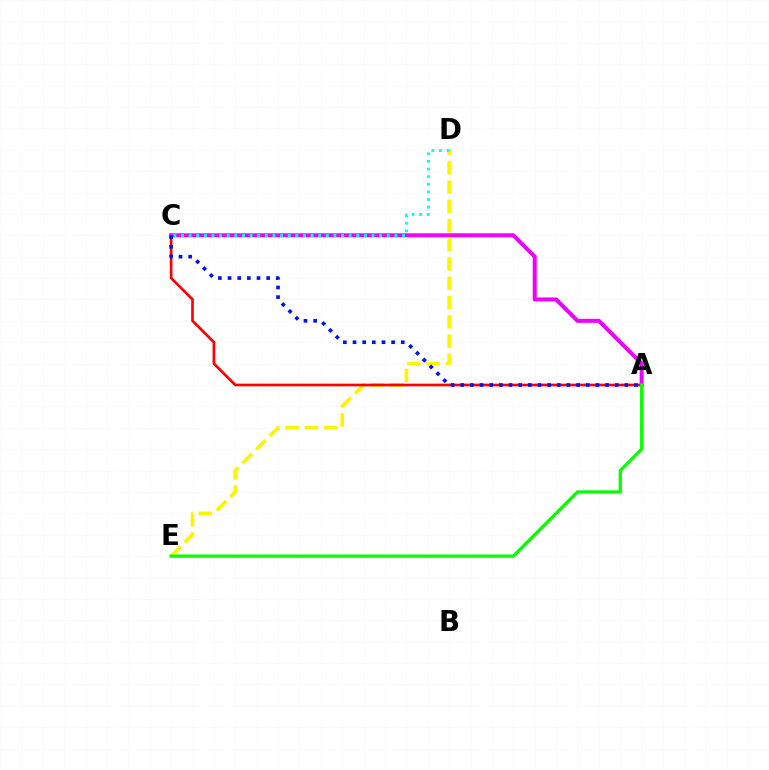{('D', 'E'): [{'color': '#fcf500', 'line_style': 'dashed', 'thickness': 2.62}], ('A', 'C'): [{'color': '#ff0000', 'line_style': 'solid', 'thickness': 1.92}, {'color': '#ee00ff', 'line_style': 'solid', 'thickness': 2.89}, {'color': '#0010ff', 'line_style': 'dotted', 'thickness': 2.62}], ('C', 'D'): [{'color': '#00fff6', 'line_style': 'dotted', 'thickness': 2.07}], ('A', 'E'): [{'color': '#08ff00', 'line_style': 'solid', 'thickness': 2.35}]}